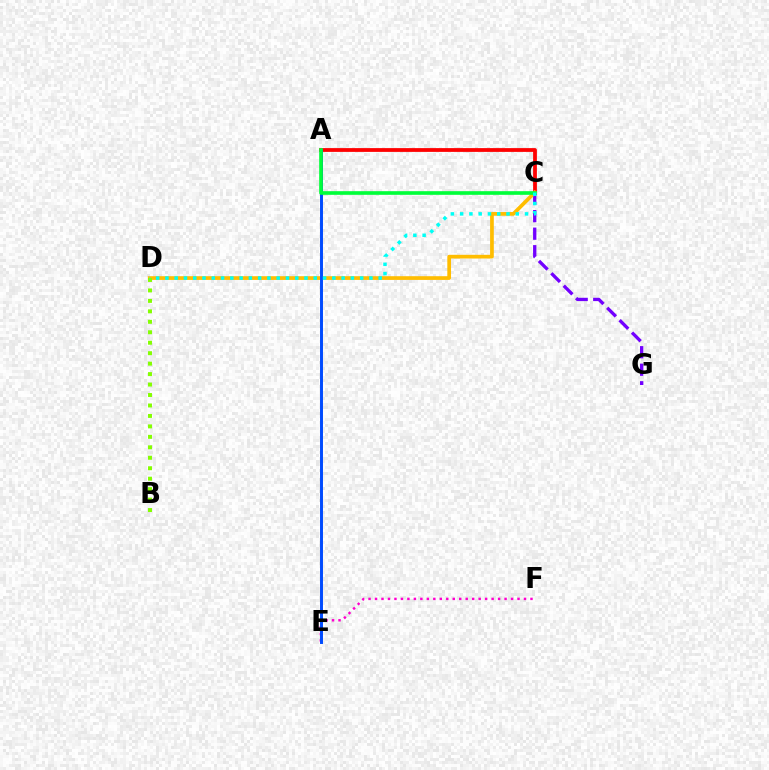{('A', 'C'): [{'color': '#ff0000', 'line_style': 'solid', 'thickness': 2.72}, {'color': '#00ff39', 'line_style': 'solid', 'thickness': 2.62}], ('C', 'G'): [{'color': '#7200ff', 'line_style': 'dashed', 'thickness': 2.38}], ('E', 'F'): [{'color': '#ff00cf', 'line_style': 'dotted', 'thickness': 1.76}], ('C', 'D'): [{'color': '#ffbd00', 'line_style': 'solid', 'thickness': 2.67}, {'color': '#00fff6', 'line_style': 'dotted', 'thickness': 2.52}], ('A', 'E'): [{'color': '#004bff', 'line_style': 'solid', 'thickness': 2.13}], ('B', 'D'): [{'color': '#84ff00', 'line_style': 'dotted', 'thickness': 2.84}]}